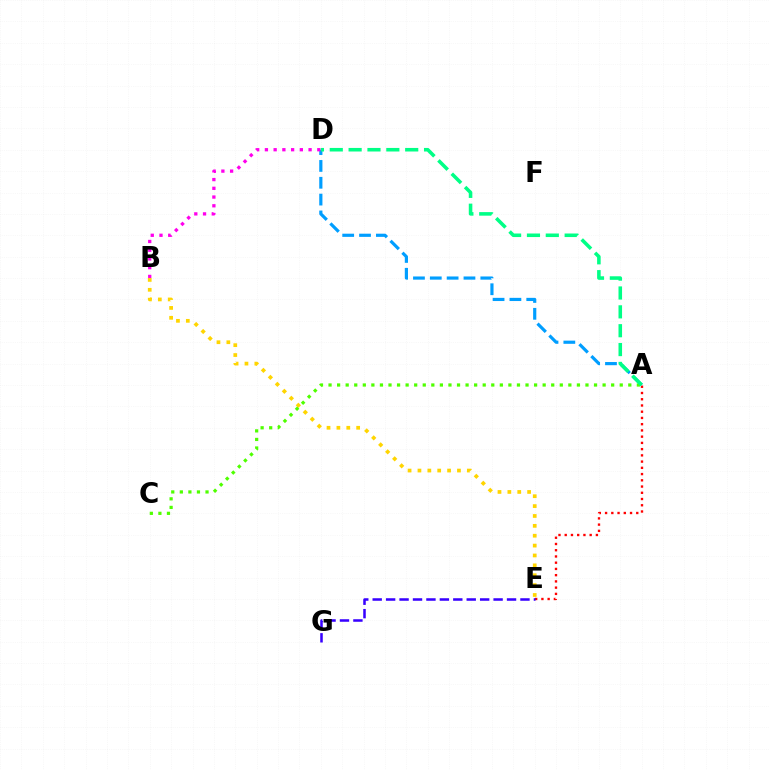{('A', 'E'): [{'color': '#ff0000', 'line_style': 'dotted', 'thickness': 1.69}], ('B', 'E'): [{'color': '#ffd500', 'line_style': 'dotted', 'thickness': 2.68}], ('A', 'D'): [{'color': '#009eff', 'line_style': 'dashed', 'thickness': 2.29}, {'color': '#00ff86', 'line_style': 'dashed', 'thickness': 2.56}], ('B', 'D'): [{'color': '#ff00ed', 'line_style': 'dotted', 'thickness': 2.37}], ('A', 'C'): [{'color': '#4fff00', 'line_style': 'dotted', 'thickness': 2.33}], ('E', 'G'): [{'color': '#3700ff', 'line_style': 'dashed', 'thickness': 1.82}]}